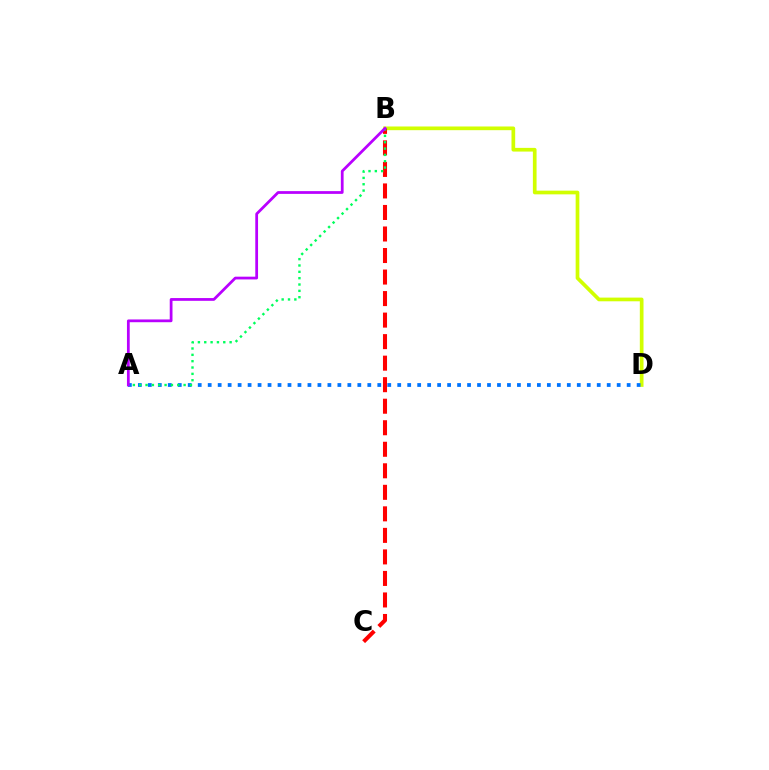{('B', 'D'): [{'color': '#d1ff00', 'line_style': 'solid', 'thickness': 2.66}], ('A', 'D'): [{'color': '#0074ff', 'line_style': 'dotted', 'thickness': 2.71}], ('B', 'C'): [{'color': '#ff0000', 'line_style': 'dashed', 'thickness': 2.92}], ('A', 'B'): [{'color': '#00ff5c', 'line_style': 'dotted', 'thickness': 1.72}, {'color': '#b900ff', 'line_style': 'solid', 'thickness': 1.99}]}